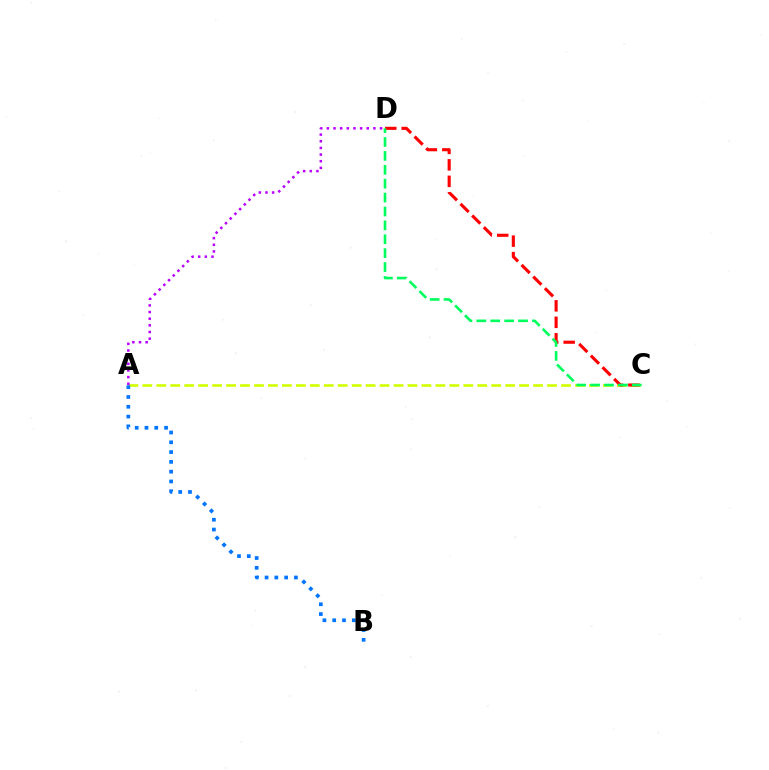{('A', 'C'): [{'color': '#d1ff00', 'line_style': 'dashed', 'thickness': 1.9}], ('C', 'D'): [{'color': '#ff0000', 'line_style': 'dashed', 'thickness': 2.24}, {'color': '#00ff5c', 'line_style': 'dashed', 'thickness': 1.89}], ('A', 'B'): [{'color': '#0074ff', 'line_style': 'dotted', 'thickness': 2.66}], ('A', 'D'): [{'color': '#b900ff', 'line_style': 'dotted', 'thickness': 1.81}]}